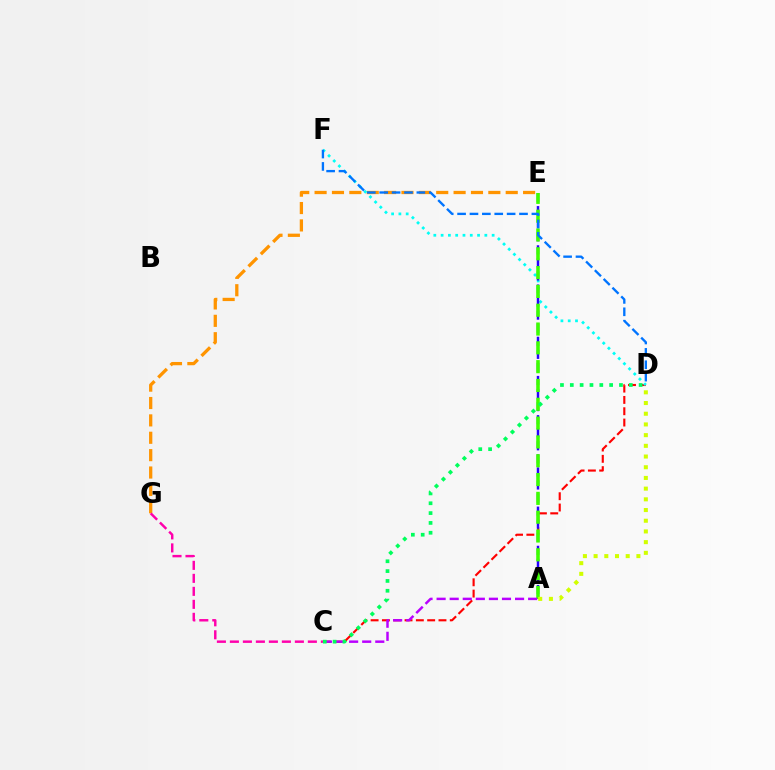{('C', 'D'): [{'color': '#ff0000', 'line_style': 'dashed', 'thickness': 1.54}, {'color': '#00ff5c', 'line_style': 'dotted', 'thickness': 2.67}], ('E', 'G'): [{'color': '#ff9400', 'line_style': 'dashed', 'thickness': 2.36}], ('D', 'F'): [{'color': '#00fff6', 'line_style': 'dotted', 'thickness': 1.98}, {'color': '#0074ff', 'line_style': 'dashed', 'thickness': 1.68}], ('A', 'E'): [{'color': '#2500ff', 'line_style': 'dashed', 'thickness': 1.77}, {'color': '#3dff00', 'line_style': 'dashed', 'thickness': 2.56}], ('A', 'C'): [{'color': '#b900ff', 'line_style': 'dashed', 'thickness': 1.78}], ('A', 'D'): [{'color': '#d1ff00', 'line_style': 'dotted', 'thickness': 2.91}], ('C', 'G'): [{'color': '#ff00ac', 'line_style': 'dashed', 'thickness': 1.77}]}